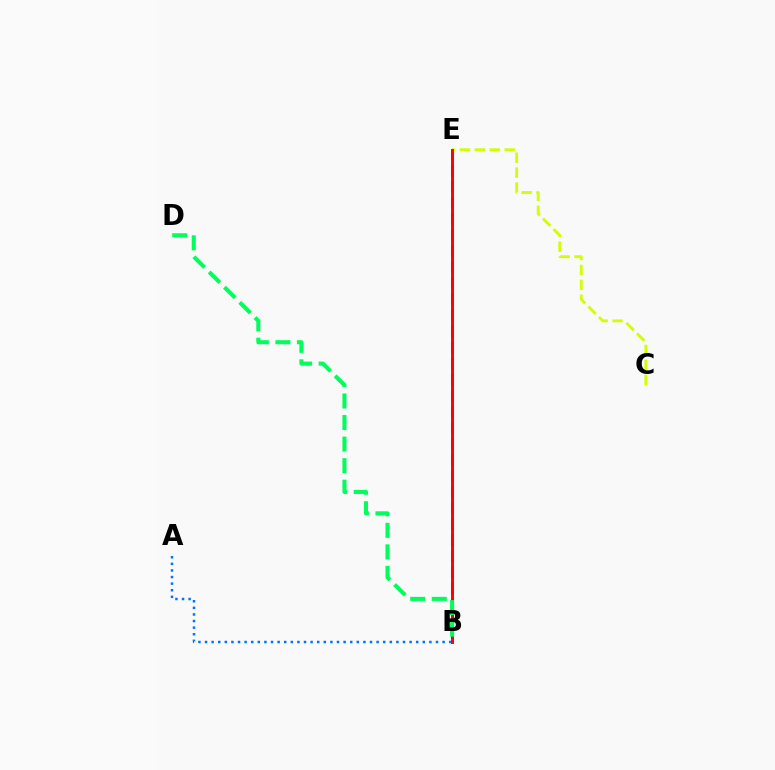{('B', 'E'): [{'color': '#b900ff', 'line_style': 'dashed', 'thickness': 2.18}, {'color': '#ff0000', 'line_style': 'solid', 'thickness': 2.11}], ('C', 'E'): [{'color': '#d1ff00', 'line_style': 'dashed', 'thickness': 2.03}], ('A', 'B'): [{'color': '#0074ff', 'line_style': 'dotted', 'thickness': 1.79}], ('B', 'D'): [{'color': '#00ff5c', 'line_style': 'dashed', 'thickness': 2.93}]}